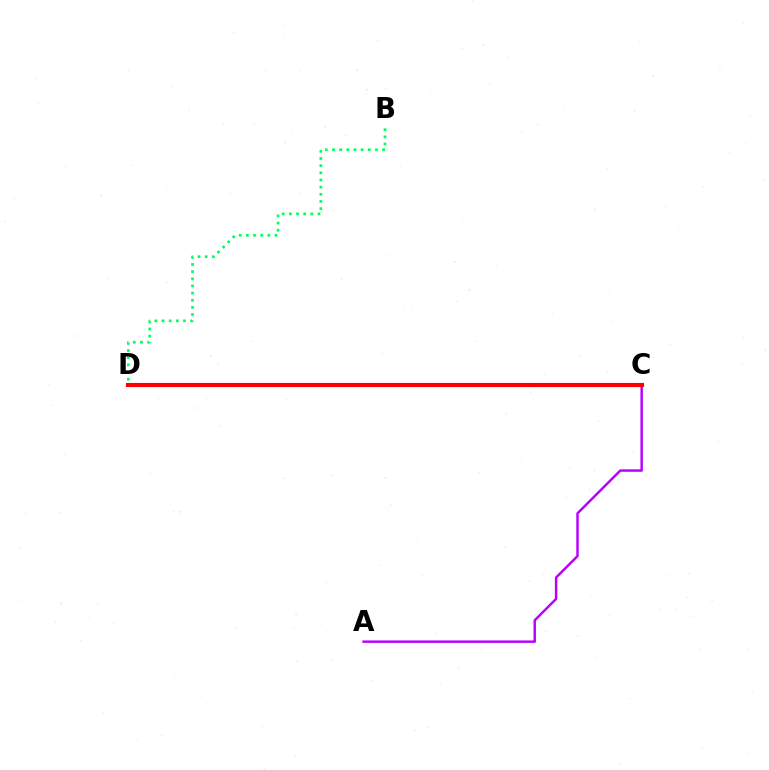{('C', 'D'): [{'color': '#0074ff', 'line_style': 'solid', 'thickness': 1.58}, {'color': '#d1ff00', 'line_style': 'solid', 'thickness': 2.67}, {'color': '#ff0000', 'line_style': 'solid', 'thickness': 2.96}], ('A', 'C'): [{'color': '#b900ff', 'line_style': 'solid', 'thickness': 1.77}], ('B', 'D'): [{'color': '#00ff5c', 'line_style': 'dotted', 'thickness': 1.94}]}